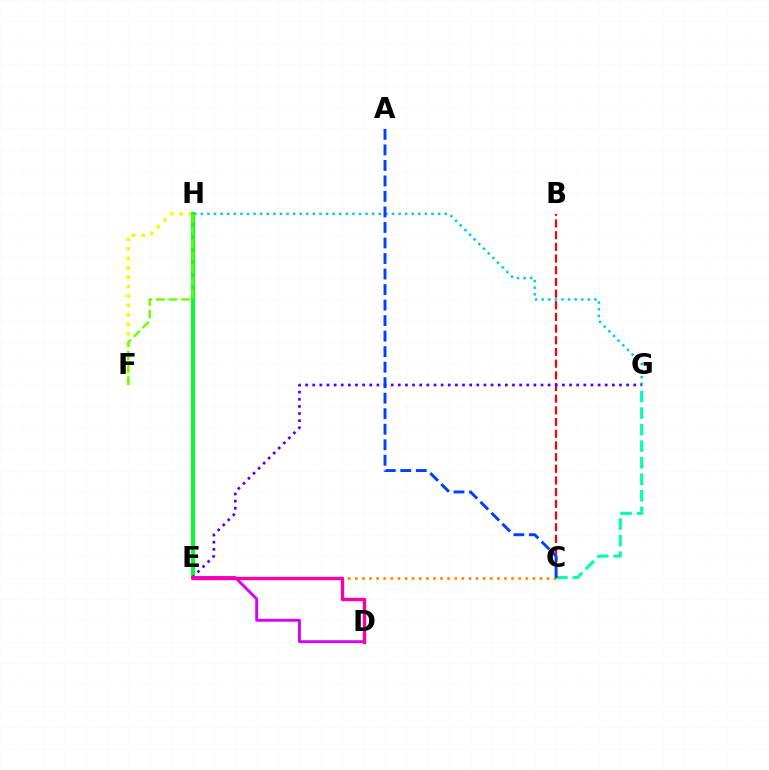{('C', 'G'): [{'color': '#00ffaf', 'line_style': 'dashed', 'thickness': 2.25}], ('F', 'H'): [{'color': '#eeff00', 'line_style': 'dotted', 'thickness': 2.56}, {'color': '#66ff00', 'line_style': 'dashed', 'thickness': 1.71}], ('G', 'H'): [{'color': '#00c7ff', 'line_style': 'dotted', 'thickness': 1.79}], ('C', 'E'): [{'color': '#ff8800', 'line_style': 'dotted', 'thickness': 1.93}], ('E', 'H'): [{'color': '#00ff27', 'line_style': 'solid', 'thickness': 2.84}], ('B', 'C'): [{'color': '#ff0000', 'line_style': 'dashed', 'thickness': 1.59}], ('E', 'G'): [{'color': '#4f00ff', 'line_style': 'dotted', 'thickness': 1.94}], ('D', 'E'): [{'color': '#d600ff', 'line_style': 'solid', 'thickness': 2.06}, {'color': '#ff00a0', 'line_style': 'solid', 'thickness': 2.43}], ('A', 'C'): [{'color': '#003fff', 'line_style': 'dashed', 'thickness': 2.11}]}